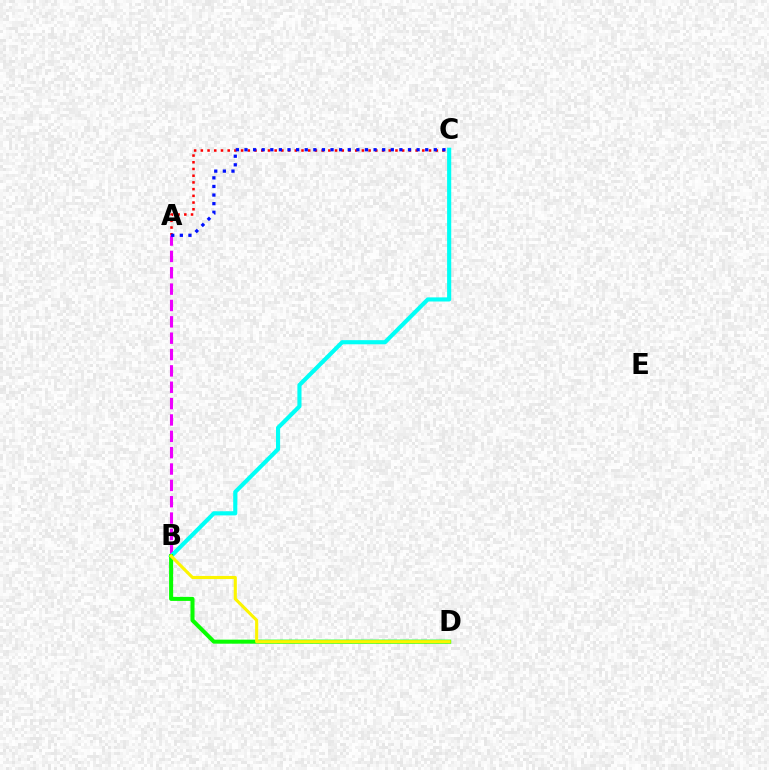{('A', 'C'): [{'color': '#ff0000', 'line_style': 'dotted', 'thickness': 1.82}, {'color': '#0010ff', 'line_style': 'dotted', 'thickness': 2.34}], ('A', 'B'): [{'color': '#ee00ff', 'line_style': 'dashed', 'thickness': 2.22}], ('B', 'C'): [{'color': '#00fff6', 'line_style': 'solid', 'thickness': 2.97}], ('B', 'D'): [{'color': '#08ff00', 'line_style': 'solid', 'thickness': 2.91}, {'color': '#fcf500', 'line_style': 'solid', 'thickness': 2.24}]}